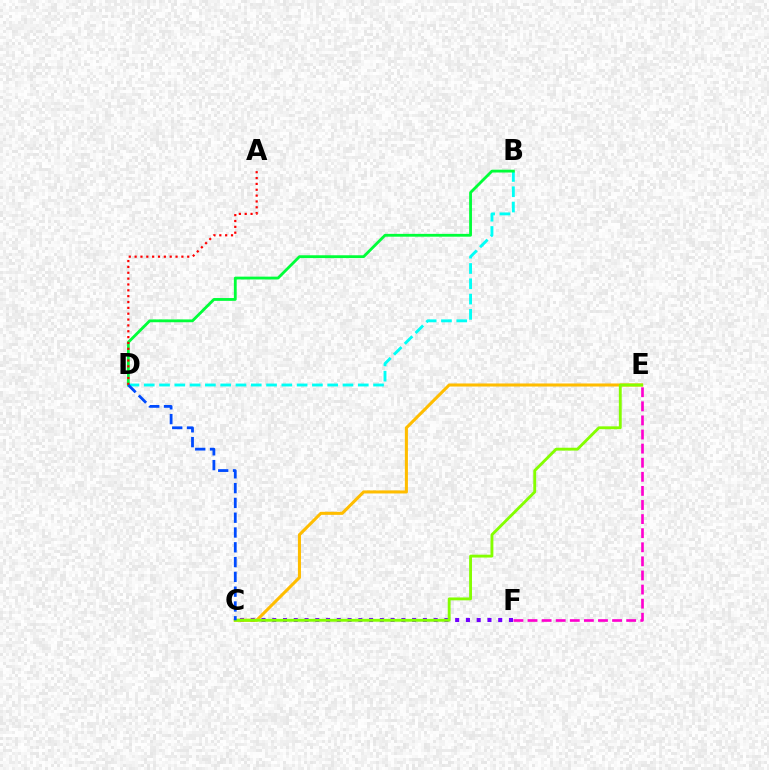{('B', 'D'): [{'color': '#00fff6', 'line_style': 'dashed', 'thickness': 2.08}, {'color': '#00ff39', 'line_style': 'solid', 'thickness': 2.03}], ('C', 'F'): [{'color': '#7200ff', 'line_style': 'dotted', 'thickness': 2.92}], ('C', 'E'): [{'color': '#ffbd00', 'line_style': 'solid', 'thickness': 2.2}, {'color': '#84ff00', 'line_style': 'solid', 'thickness': 2.06}], ('A', 'D'): [{'color': '#ff0000', 'line_style': 'dotted', 'thickness': 1.59}], ('E', 'F'): [{'color': '#ff00cf', 'line_style': 'dashed', 'thickness': 1.91}], ('C', 'D'): [{'color': '#004bff', 'line_style': 'dashed', 'thickness': 2.01}]}